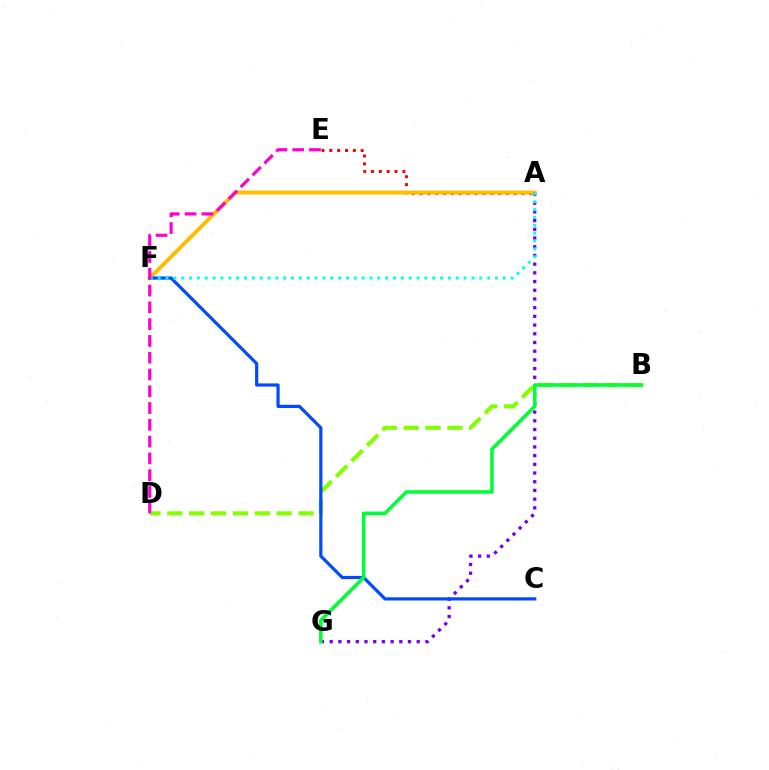{('A', 'E'): [{'color': '#ff0000', 'line_style': 'dotted', 'thickness': 2.13}], ('A', 'F'): [{'color': '#ffbd00', 'line_style': 'solid', 'thickness': 2.83}, {'color': '#00fff6', 'line_style': 'dotted', 'thickness': 2.13}], ('A', 'G'): [{'color': '#7200ff', 'line_style': 'dotted', 'thickness': 2.36}], ('B', 'D'): [{'color': '#84ff00', 'line_style': 'dashed', 'thickness': 2.97}], ('C', 'F'): [{'color': '#004bff', 'line_style': 'solid', 'thickness': 2.31}], ('D', 'E'): [{'color': '#ff00cf', 'line_style': 'dashed', 'thickness': 2.28}], ('B', 'G'): [{'color': '#00ff39', 'line_style': 'solid', 'thickness': 2.57}]}